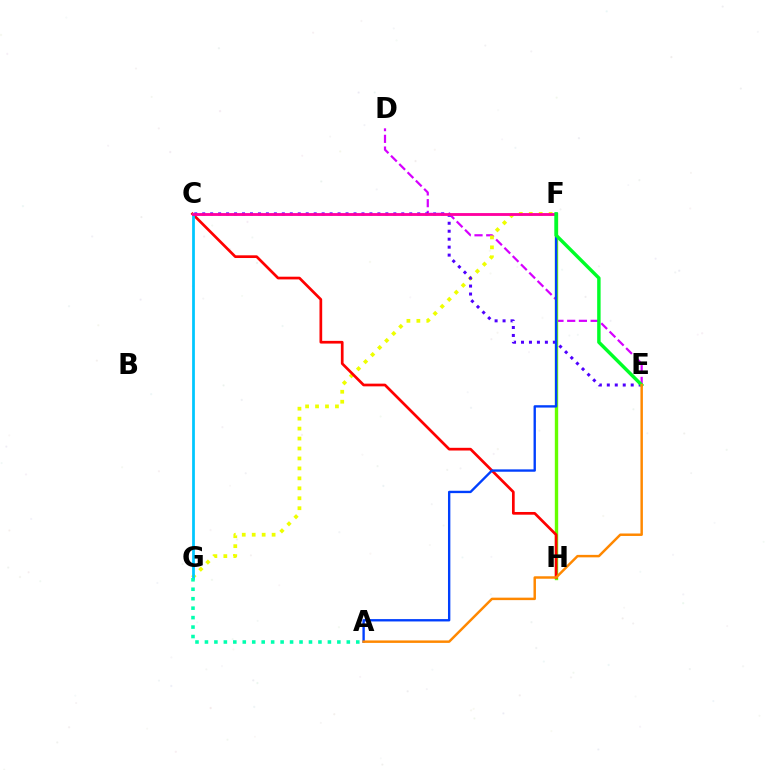{('D', 'E'): [{'color': '#d600ff', 'line_style': 'dashed', 'thickness': 1.59}], ('F', 'H'): [{'color': '#66ff00', 'line_style': 'solid', 'thickness': 2.42}], ('F', 'G'): [{'color': '#eeff00', 'line_style': 'dotted', 'thickness': 2.7}], ('C', 'H'): [{'color': '#ff0000', 'line_style': 'solid', 'thickness': 1.95}], ('C', 'E'): [{'color': '#4f00ff', 'line_style': 'dotted', 'thickness': 2.16}], ('C', 'G'): [{'color': '#00c7ff', 'line_style': 'solid', 'thickness': 1.99}], ('C', 'F'): [{'color': '#ff00a0', 'line_style': 'solid', 'thickness': 2.05}], ('A', 'F'): [{'color': '#003fff', 'line_style': 'solid', 'thickness': 1.7}], ('E', 'F'): [{'color': '#00ff27', 'line_style': 'solid', 'thickness': 2.48}], ('A', 'G'): [{'color': '#00ffaf', 'line_style': 'dotted', 'thickness': 2.57}], ('A', 'E'): [{'color': '#ff8800', 'line_style': 'solid', 'thickness': 1.78}]}